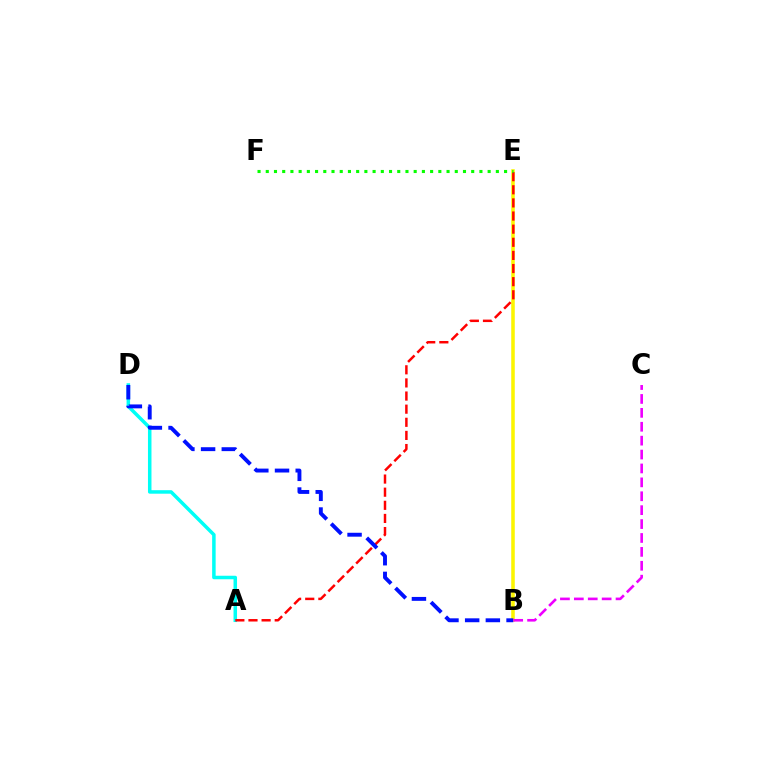{('B', 'E'): [{'color': '#fcf500', 'line_style': 'solid', 'thickness': 2.55}], ('A', 'D'): [{'color': '#00fff6', 'line_style': 'solid', 'thickness': 2.53}], ('A', 'E'): [{'color': '#ff0000', 'line_style': 'dashed', 'thickness': 1.78}], ('B', 'D'): [{'color': '#0010ff', 'line_style': 'dashed', 'thickness': 2.81}], ('E', 'F'): [{'color': '#08ff00', 'line_style': 'dotted', 'thickness': 2.23}], ('B', 'C'): [{'color': '#ee00ff', 'line_style': 'dashed', 'thickness': 1.89}]}